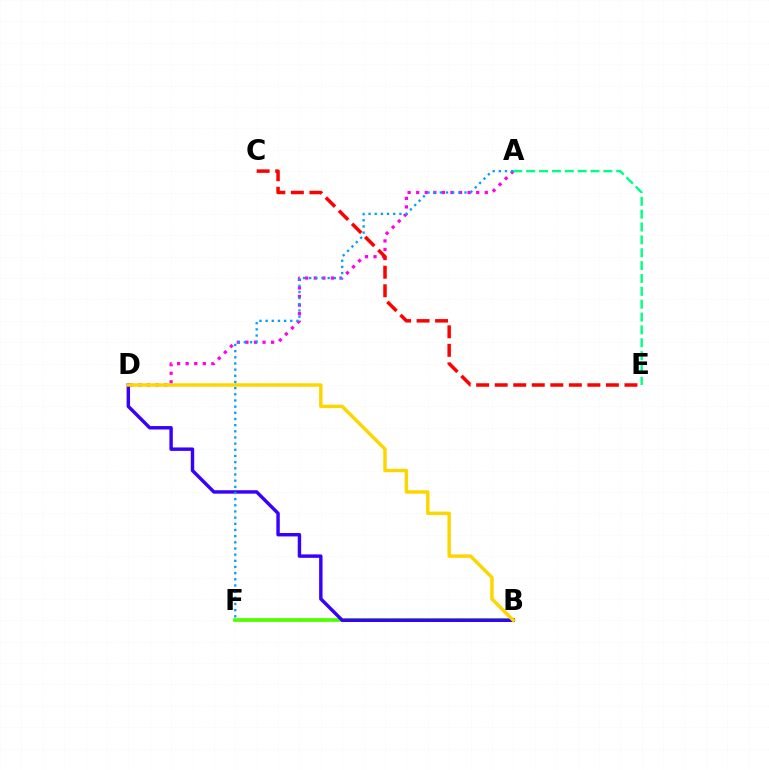{('B', 'F'): [{'color': '#4fff00', 'line_style': 'solid', 'thickness': 2.69}], ('A', 'D'): [{'color': '#ff00ed', 'line_style': 'dotted', 'thickness': 2.33}], ('B', 'D'): [{'color': '#3700ff', 'line_style': 'solid', 'thickness': 2.46}, {'color': '#ffd500', 'line_style': 'solid', 'thickness': 2.48}], ('A', 'E'): [{'color': '#00ff86', 'line_style': 'dashed', 'thickness': 1.75}], ('C', 'E'): [{'color': '#ff0000', 'line_style': 'dashed', 'thickness': 2.52}], ('A', 'F'): [{'color': '#009eff', 'line_style': 'dotted', 'thickness': 1.68}]}